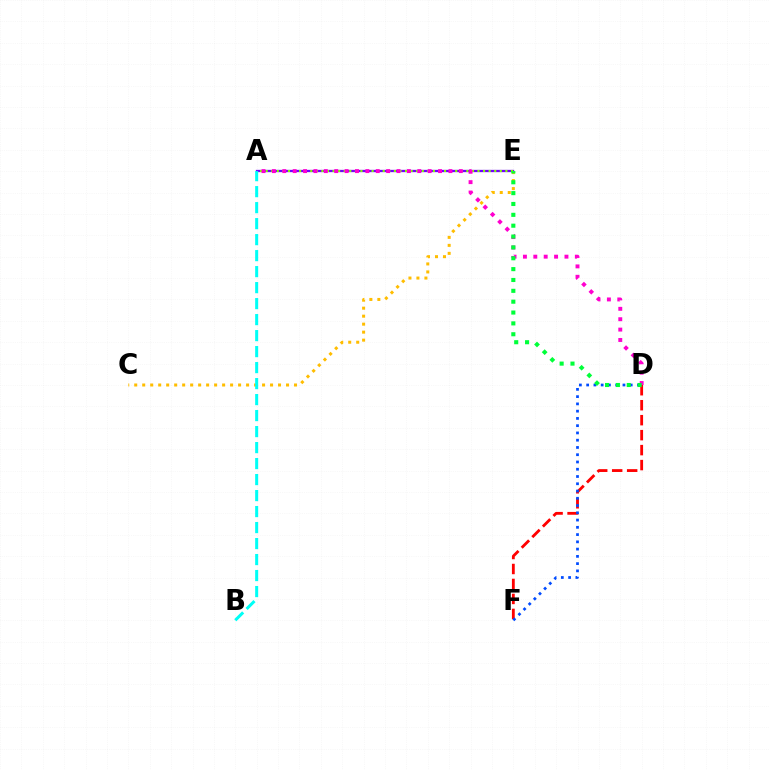{('A', 'E'): [{'color': '#7200ff', 'line_style': 'solid', 'thickness': 1.65}, {'color': '#84ff00', 'line_style': 'dotted', 'thickness': 1.51}], ('C', 'E'): [{'color': '#ffbd00', 'line_style': 'dotted', 'thickness': 2.17}], ('D', 'F'): [{'color': '#ff0000', 'line_style': 'dashed', 'thickness': 2.03}, {'color': '#004bff', 'line_style': 'dotted', 'thickness': 1.97}], ('A', 'B'): [{'color': '#00fff6', 'line_style': 'dashed', 'thickness': 2.17}], ('A', 'D'): [{'color': '#ff00cf', 'line_style': 'dotted', 'thickness': 2.82}], ('D', 'E'): [{'color': '#00ff39', 'line_style': 'dotted', 'thickness': 2.95}]}